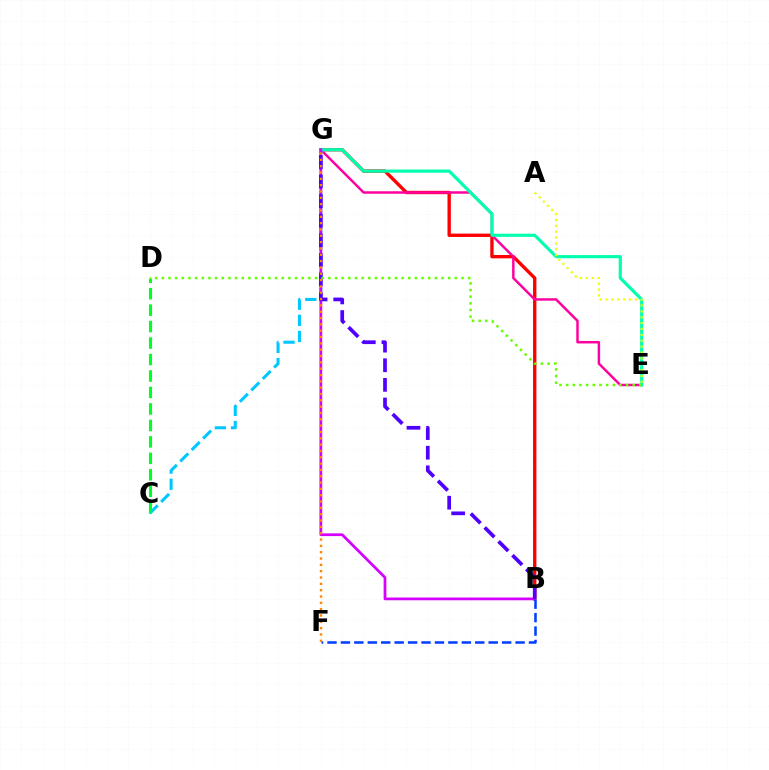{('B', 'G'): [{'color': '#ff0000', 'line_style': 'solid', 'thickness': 2.41}, {'color': '#d600ff', 'line_style': 'solid', 'thickness': 1.97}, {'color': '#4f00ff', 'line_style': 'dashed', 'thickness': 2.66}], ('E', 'G'): [{'color': '#ff00a0', 'line_style': 'solid', 'thickness': 1.78}, {'color': '#00ffaf', 'line_style': 'solid', 'thickness': 2.28}], ('C', 'G'): [{'color': '#00c7ff', 'line_style': 'dashed', 'thickness': 2.19}], ('A', 'E'): [{'color': '#eeff00', 'line_style': 'dotted', 'thickness': 1.6}], ('C', 'D'): [{'color': '#00ff27', 'line_style': 'dashed', 'thickness': 2.24}], ('B', 'F'): [{'color': '#003fff', 'line_style': 'dashed', 'thickness': 1.83}], ('D', 'E'): [{'color': '#66ff00', 'line_style': 'dotted', 'thickness': 1.81}], ('F', 'G'): [{'color': '#ff8800', 'line_style': 'dotted', 'thickness': 1.72}]}